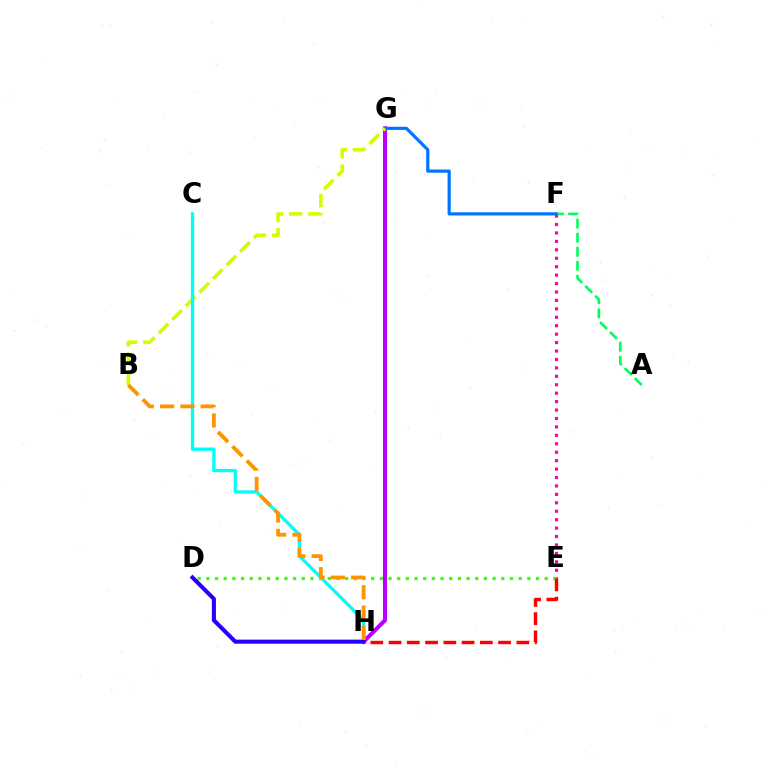{('A', 'F'): [{'color': '#00ff5c', 'line_style': 'dashed', 'thickness': 1.91}], ('G', 'H'): [{'color': '#b900ff', 'line_style': 'solid', 'thickness': 2.94}], ('E', 'F'): [{'color': '#ff00ac', 'line_style': 'dotted', 'thickness': 2.29}], ('F', 'G'): [{'color': '#0074ff', 'line_style': 'solid', 'thickness': 2.29}], ('D', 'E'): [{'color': '#3dff00', 'line_style': 'dotted', 'thickness': 2.36}], ('B', 'G'): [{'color': '#d1ff00', 'line_style': 'dashed', 'thickness': 2.61}], ('E', 'H'): [{'color': '#ff0000', 'line_style': 'dashed', 'thickness': 2.48}], ('C', 'H'): [{'color': '#00fff6', 'line_style': 'solid', 'thickness': 2.38}], ('D', 'H'): [{'color': '#2500ff', 'line_style': 'solid', 'thickness': 2.93}], ('B', 'H'): [{'color': '#ff9400', 'line_style': 'dashed', 'thickness': 2.76}]}